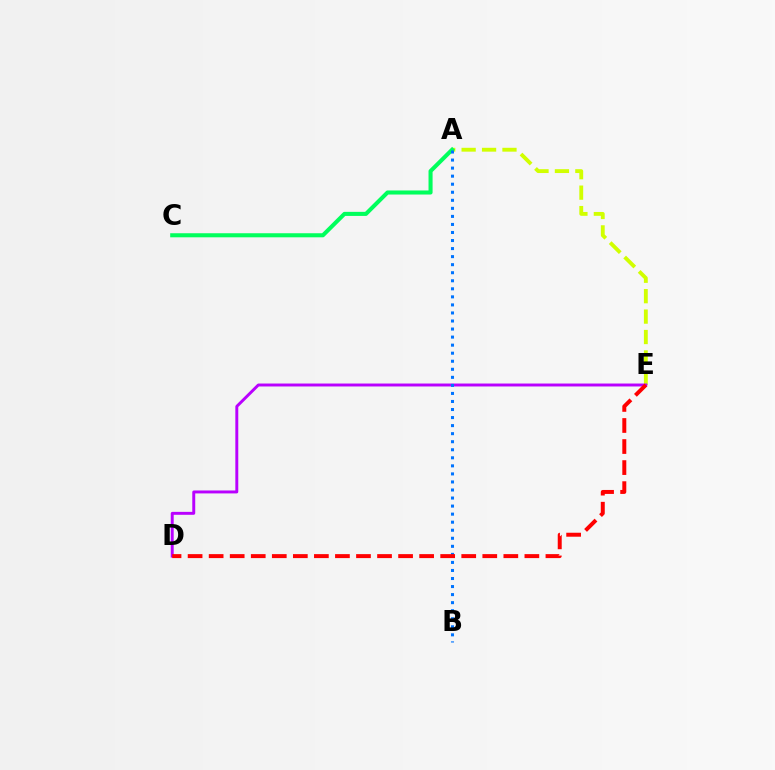{('A', 'E'): [{'color': '#d1ff00', 'line_style': 'dashed', 'thickness': 2.77}], ('A', 'C'): [{'color': '#00ff5c', 'line_style': 'solid', 'thickness': 2.93}], ('D', 'E'): [{'color': '#b900ff', 'line_style': 'solid', 'thickness': 2.12}, {'color': '#ff0000', 'line_style': 'dashed', 'thickness': 2.86}], ('A', 'B'): [{'color': '#0074ff', 'line_style': 'dotted', 'thickness': 2.19}]}